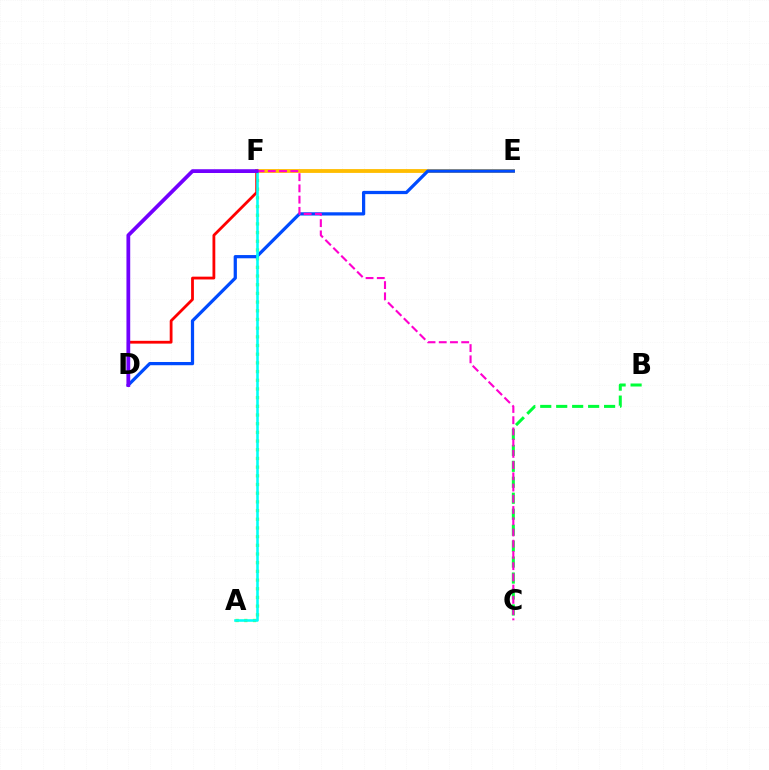{('E', 'F'): [{'color': '#ffbd00', 'line_style': 'solid', 'thickness': 2.75}], ('A', 'F'): [{'color': '#84ff00', 'line_style': 'dotted', 'thickness': 2.36}, {'color': '#00fff6', 'line_style': 'solid', 'thickness': 1.86}], ('D', 'E'): [{'color': '#004bff', 'line_style': 'solid', 'thickness': 2.33}], ('B', 'C'): [{'color': '#00ff39', 'line_style': 'dashed', 'thickness': 2.17}], ('D', 'F'): [{'color': '#ff0000', 'line_style': 'solid', 'thickness': 2.02}, {'color': '#7200ff', 'line_style': 'solid', 'thickness': 2.71}], ('C', 'F'): [{'color': '#ff00cf', 'line_style': 'dashed', 'thickness': 1.53}]}